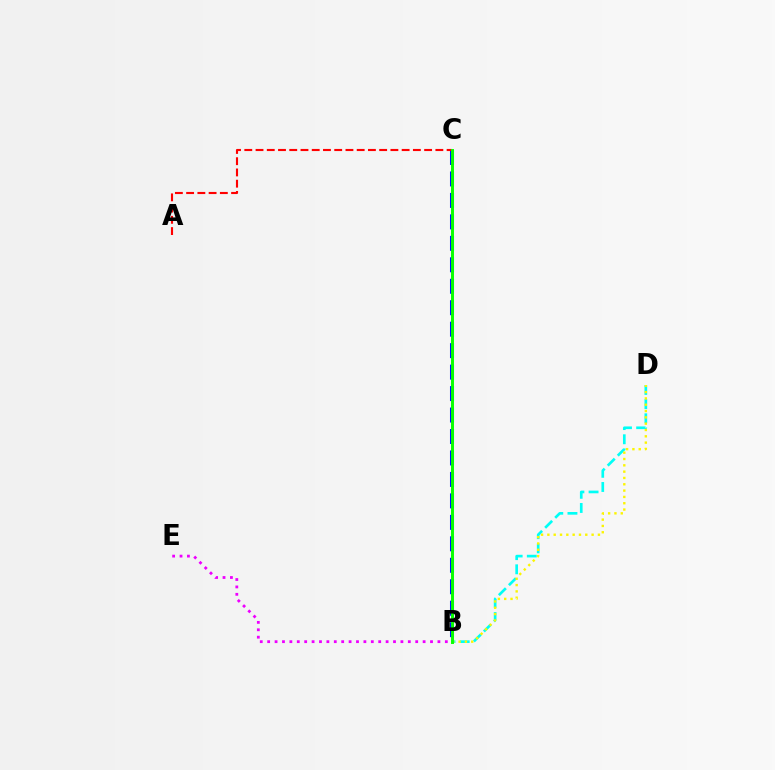{('B', 'D'): [{'color': '#00fff6', 'line_style': 'dashed', 'thickness': 1.92}, {'color': '#fcf500', 'line_style': 'dotted', 'thickness': 1.72}], ('B', 'C'): [{'color': '#0010ff', 'line_style': 'dashed', 'thickness': 2.92}, {'color': '#08ff00', 'line_style': 'solid', 'thickness': 2.12}], ('B', 'E'): [{'color': '#ee00ff', 'line_style': 'dotted', 'thickness': 2.01}], ('A', 'C'): [{'color': '#ff0000', 'line_style': 'dashed', 'thickness': 1.53}]}